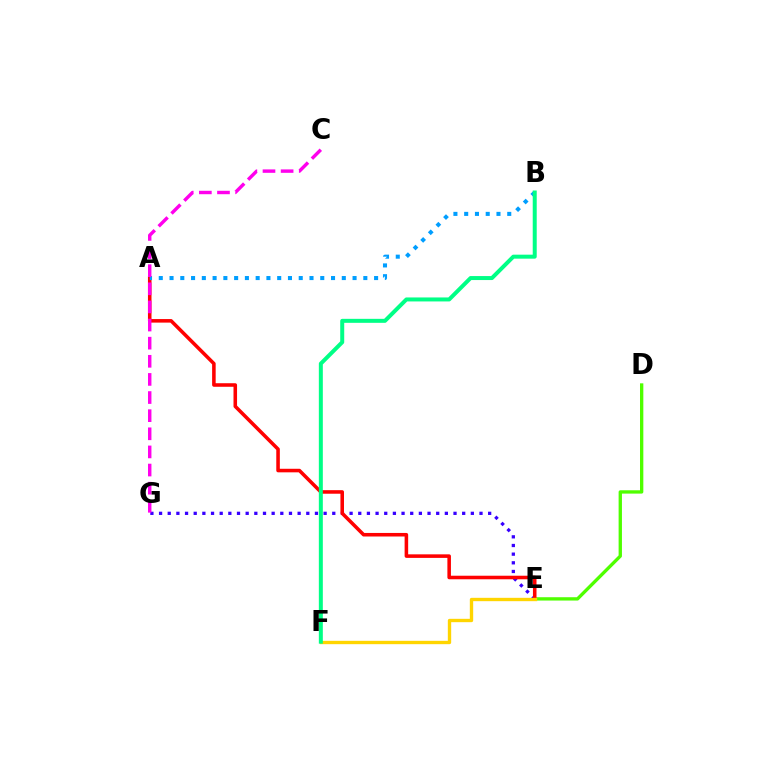{('E', 'G'): [{'color': '#3700ff', 'line_style': 'dotted', 'thickness': 2.35}], ('D', 'E'): [{'color': '#4fff00', 'line_style': 'solid', 'thickness': 2.4}], ('A', 'E'): [{'color': '#ff0000', 'line_style': 'solid', 'thickness': 2.56}], ('A', 'B'): [{'color': '#009eff', 'line_style': 'dotted', 'thickness': 2.93}], ('E', 'F'): [{'color': '#ffd500', 'line_style': 'solid', 'thickness': 2.41}], ('C', 'G'): [{'color': '#ff00ed', 'line_style': 'dashed', 'thickness': 2.46}], ('B', 'F'): [{'color': '#00ff86', 'line_style': 'solid', 'thickness': 2.88}]}